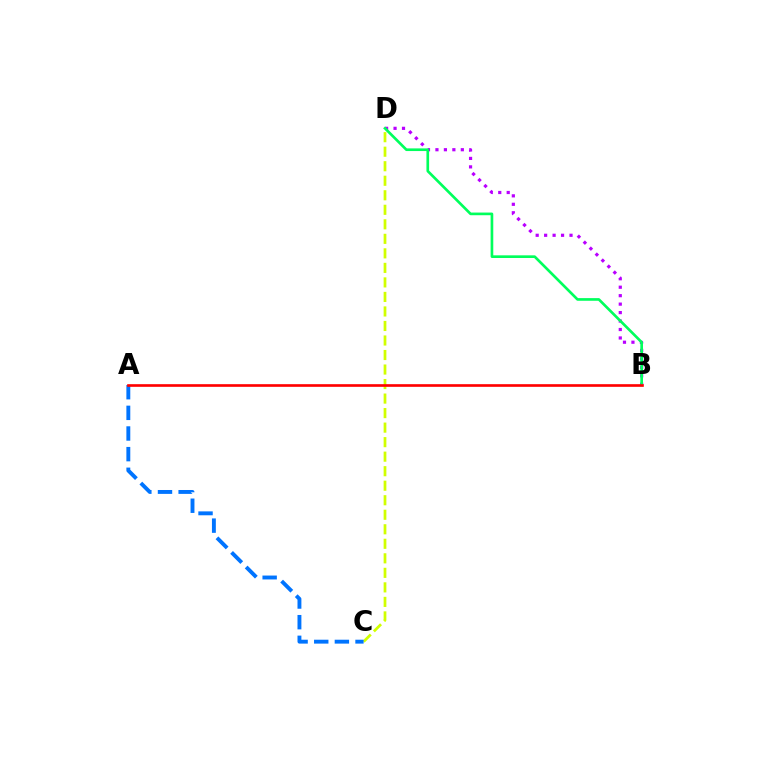{('C', 'D'): [{'color': '#d1ff00', 'line_style': 'dashed', 'thickness': 1.97}], ('B', 'D'): [{'color': '#b900ff', 'line_style': 'dotted', 'thickness': 2.3}, {'color': '#00ff5c', 'line_style': 'solid', 'thickness': 1.92}], ('A', 'C'): [{'color': '#0074ff', 'line_style': 'dashed', 'thickness': 2.8}], ('A', 'B'): [{'color': '#ff0000', 'line_style': 'solid', 'thickness': 1.91}]}